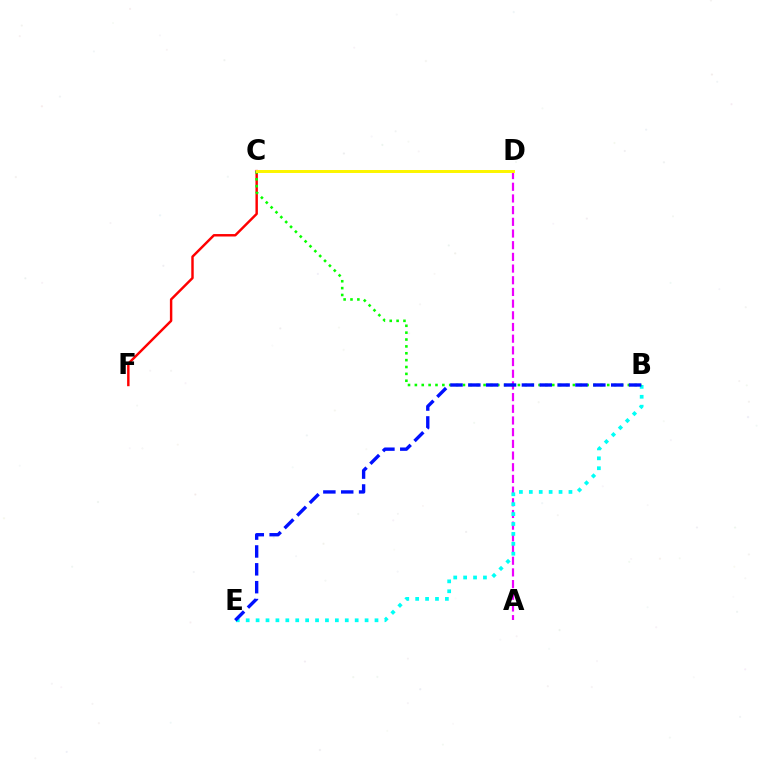{('A', 'D'): [{'color': '#ee00ff', 'line_style': 'dashed', 'thickness': 1.59}], ('B', 'E'): [{'color': '#00fff6', 'line_style': 'dotted', 'thickness': 2.69}, {'color': '#0010ff', 'line_style': 'dashed', 'thickness': 2.43}], ('C', 'F'): [{'color': '#ff0000', 'line_style': 'solid', 'thickness': 1.76}], ('B', 'C'): [{'color': '#08ff00', 'line_style': 'dotted', 'thickness': 1.87}], ('C', 'D'): [{'color': '#fcf500', 'line_style': 'solid', 'thickness': 2.14}]}